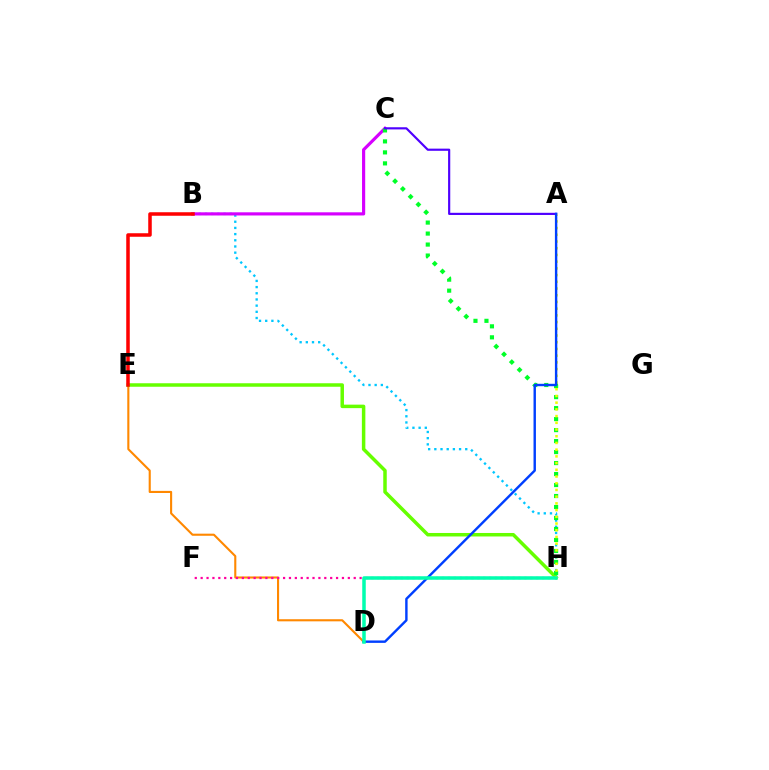{('D', 'E'): [{'color': '#ff8800', 'line_style': 'solid', 'thickness': 1.52}], ('B', 'H'): [{'color': '#00c7ff', 'line_style': 'dotted', 'thickness': 1.68}], ('B', 'C'): [{'color': '#d600ff', 'line_style': 'solid', 'thickness': 2.28}], ('E', 'H'): [{'color': '#66ff00', 'line_style': 'solid', 'thickness': 2.51}], ('C', 'H'): [{'color': '#00ff27', 'line_style': 'dotted', 'thickness': 2.99}], ('B', 'E'): [{'color': '#ff0000', 'line_style': 'solid', 'thickness': 2.53}], ('A', 'C'): [{'color': '#4f00ff', 'line_style': 'solid', 'thickness': 1.56}], ('A', 'H'): [{'color': '#eeff00', 'line_style': 'dotted', 'thickness': 1.82}], ('A', 'D'): [{'color': '#003fff', 'line_style': 'solid', 'thickness': 1.74}], ('F', 'H'): [{'color': '#ff00a0', 'line_style': 'dotted', 'thickness': 1.6}], ('D', 'H'): [{'color': '#00ffaf', 'line_style': 'solid', 'thickness': 2.53}]}